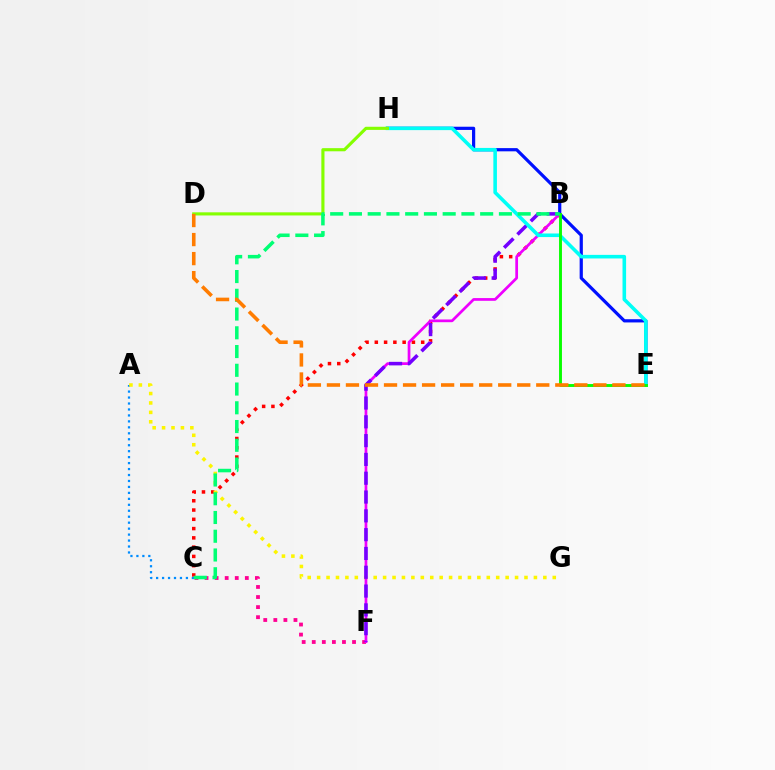{('C', 'F'): [{'color': '#ff0094', 'line_style': 'dotted', 'thickness': 2.74}], ('B', 'C'): [{'color': '#ff0000', 'line_style': 'dotted', 'thickness': 2.52}, {'color': '#00ff74', 'line_style': 'dashed', 'thickness': 2.55}], ('A', 'C'): [{'color': '#008cff', 'line_style': 'dotted', 'thickness': 1.62}], ('A', 'G'): [{'color': '#fcf500', 'line_style': 'dotted', 'thickness': 2.56}], ('B', 'F'): [{'color': '#ee00ff', 'line_style': 'solid', 'thickness': 1.97}, {'color': '#7200ff', 'line_style': 'dashed', 'thickness': 2.55}], ('E', 'H'): [{'color': '#0010ff', 'line_style': 'solid', 'thickness': 2.31}, {'color': '#00fff6', 'line_style': 'solid', 'thickness': 2.58}], ('D', 'H'): [{'color': '#84ff00', 'line_style': 'solid', 'thickness': 2.26}], ('B', 'E'): [{'color': '#08ff00', 'line_style': 'solid', 'thickness': 2.09}], ('D', 'E'): [{'color': '#ff7c00', 'line_style': 'dashed', 'thickness': 2.59}]}